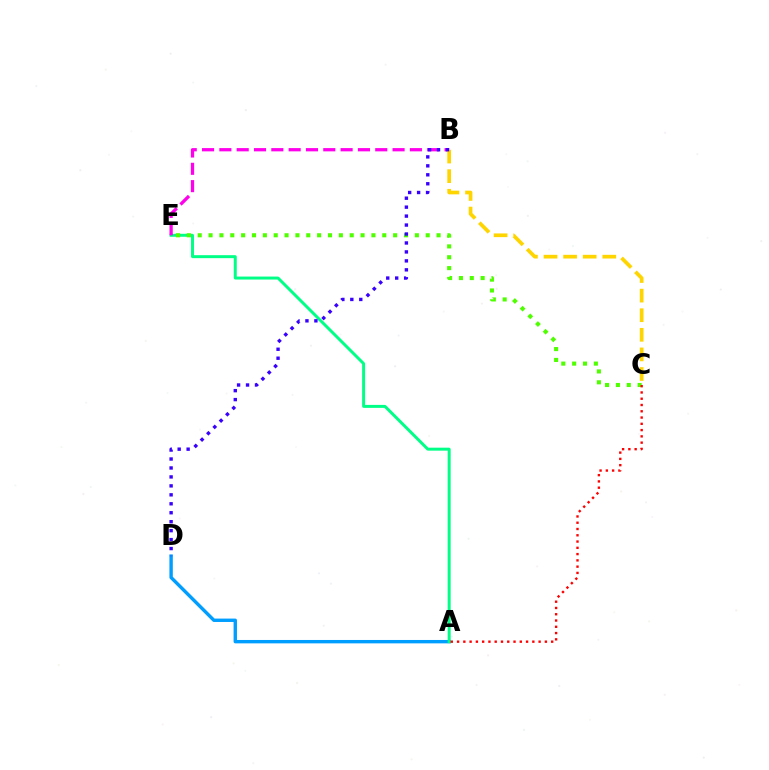{('A', 'D'): [{'color': '#009eff', 'line_style': 'solid', 'thickness': 2.44}], ('A', 'E'): [{'color': '#00ff86', 'line_style': 'solid', 'thickness': 2.14}], ('B', 'E'): [{'color': '#ff00ed', 'line_style': 'dashed', 'thickness': 2.35}], ('B', 'C'): [{'color': '#ffd500', 'line_style': 'dashed', 'thickness': 2.66}], ('C', 'E'): [{'color': '#4fff00', 'line_style': 'dotted', 'thickness': 2.95}], ('A', 'C'): [{'color': '#ff0000', 'line_style': 'dotted', 'thickness': 1.7}], ('B', 'D'): [{'color': '#3700ff', 'line_style': 'dotted', 'thickness': 2.43}]}